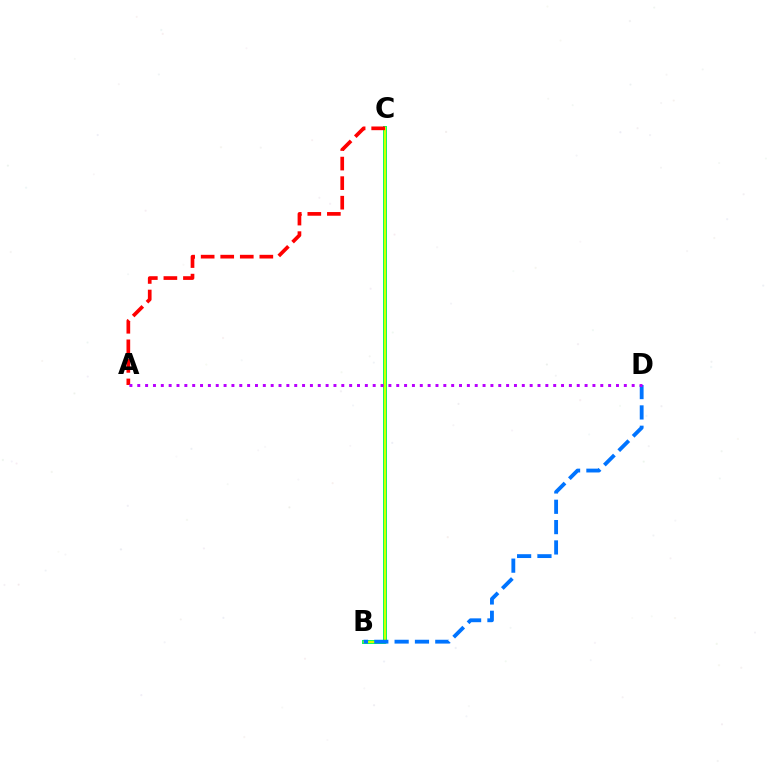{('B', 'C'): [{'color': '#00ff5c', 'line_style': 'solid', 'thickness': 2.84}, {'color': '#d1ff00', 'line_style': 'solid', 'thickness': 1.56}], ('A', 'C'): [{'color': '#ff0000', 'line_style': 'dashed', 'thickness': 2.66}], ('B', 'D'): [{'color': '#0074ff', 'line_style': 'dashed', 'thickness': 2.76}], ('A', 'D'): [{'color': '#b900ff', 'line_style': 'dotted', 'thickness': 2.13}]}